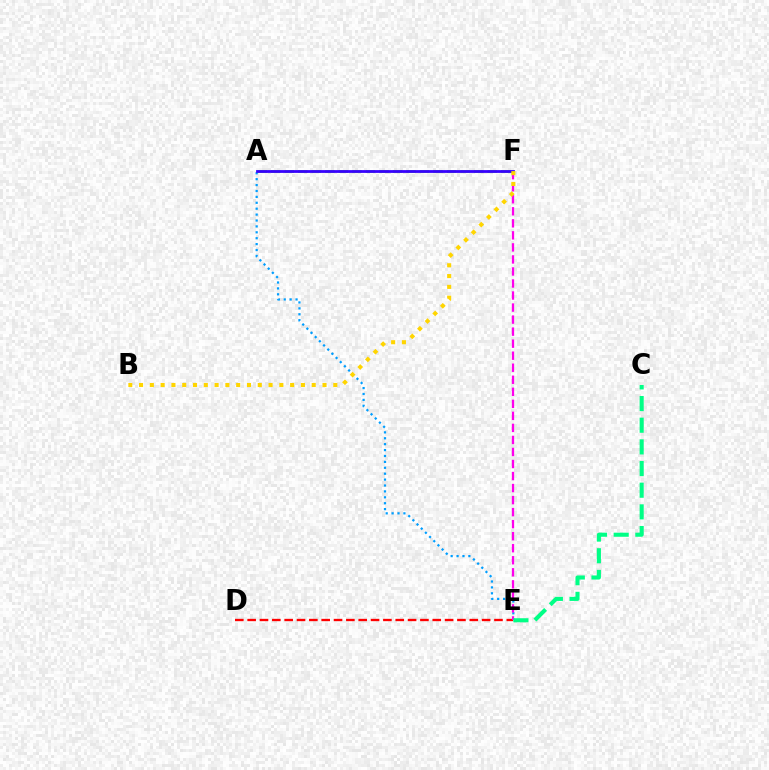{('A', 'E'): [{'color': '#009eff', 'line_style': 'dotted', 'thickness': 1.6}], ('D', 'E'): [{'color': '#ff0000', 'line_style': 'dashed', 'thickness': 1.68}], ('E', 'F'): [{'color': '#ff00ed', 'line_style': 'dashed', 'thickness': 1.63}], ('A', 'F'): [{'color': '#4fff00', 'line_style': 'dashed', 'thickness': 1.84}, {'color': '#3700ff', 'line_style': 'solid', 'thickness': 2.0}], ('B', 'F'): [{'color': '#ffd500', 'line_style': 'dotted', 'thickness': 2.93}], ('C', 'E'): [{'color': '#00ff86', 'line_style': 'dashed', 'thickness': 2.94}]}